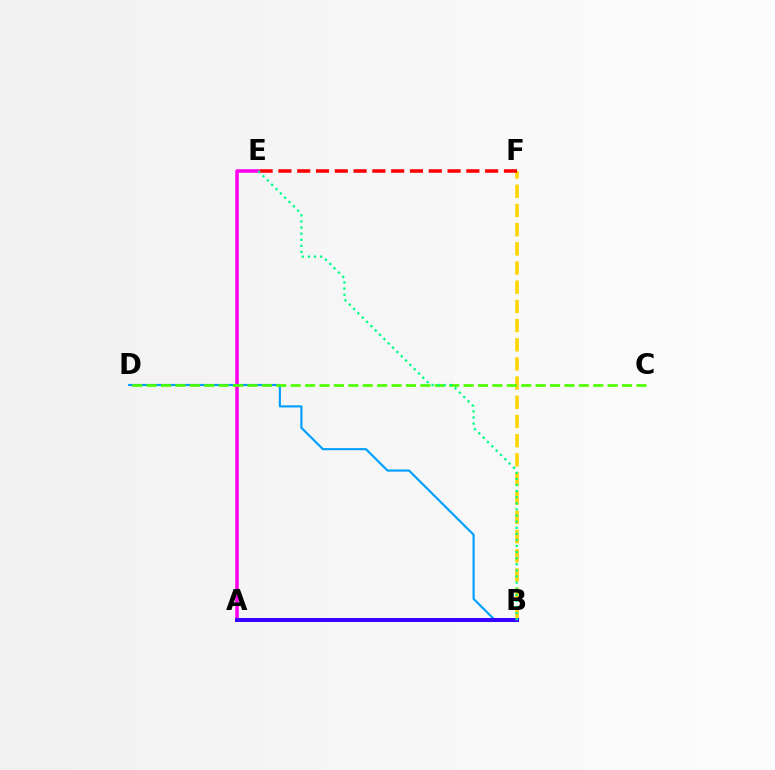{('B', 'F'): [{'color': '#ffd500', 'line_style': 'dashed', 'thickness': 2.61}], ('A', 'E'): [{'color': '#ff00ed', 'line_style': 'solid', 'thickness': 2.55}], ('B', 'D'): [{'color': '#009eff', 'line_style': 'solid', 'thickness': 1.54}], ('E', 'F'): [{'color': '#ff0000', 'line_style': 'dashed', 'thickness': 2.55}], ('A', 'B'): [{'color': '#3700ff', 'line_style': 'solid', 'thickness': 2.86}], ('C', 'D'): [{'color': '#4fff00', 'line_style': 'dashed', 'thickness': 1.96}], ('B', 'E'): [{'color': '#00ff86', 'line_style': 'dotted', 'thickness': 1.66}]}